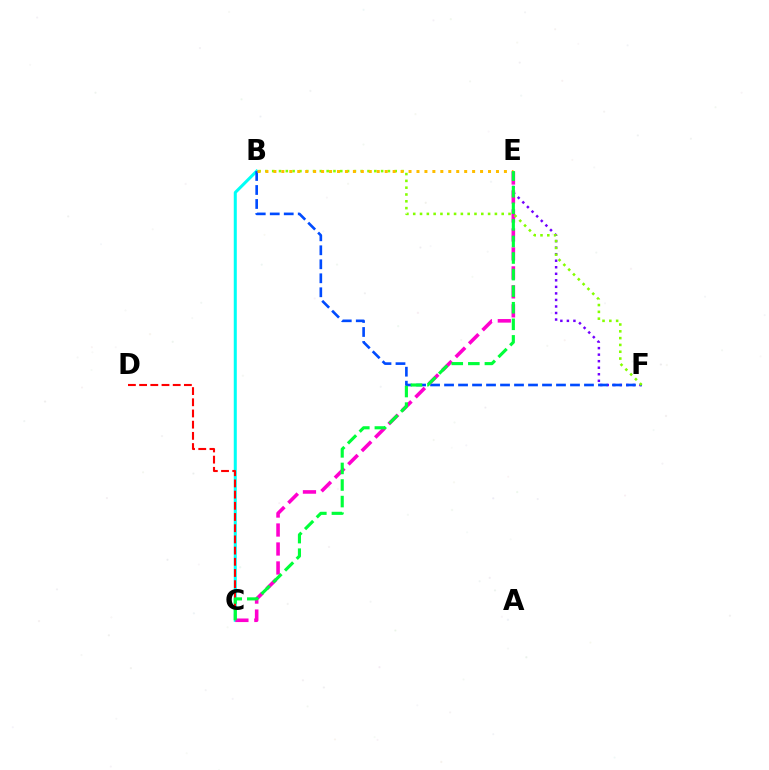{('B', 'C'): [{'color': '#00fff6', 'line_style': 'solid', 'thickness': 2.18}], ('C', 'D'): [{'color': '#ff0000', 'line_style': 'dashed', 'thickness': 1.52}], ('E', 'F'): [{'color': '#7200ff', 'line_style': 'dotted', 'thickness': 1.78}], ('B', 'F'): [{'color': '#004bff', 'line_style': 'dashed', 'thickness': 1.9}, {'color': '#84ff00', 'line_style': 'dotted', 'thickness': 1.85}], ('C', 'E'): [{'color': '#ff00cf', 'line_style': 'dashed', 'thickness': 2.58}, {'color': '#00ff39', 'line_style': 'dashed', 'thickness': 2.25}], ('B', 'E'): [{'color': '#ffbd00', 'line_style': 'dotted', 'thickness': 2.16}]}